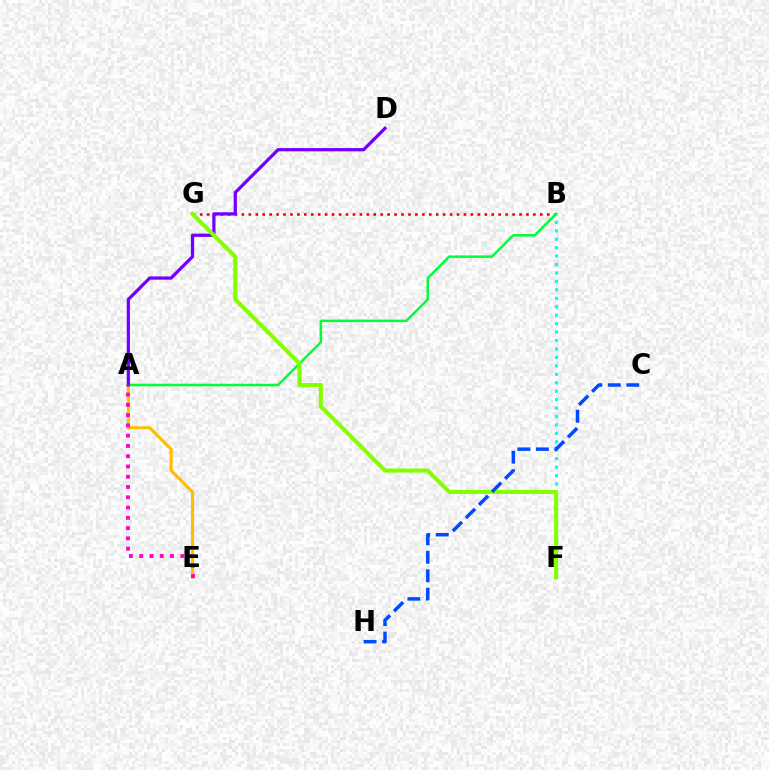{('B', 'G'): [{'color': '#ff0000', 'line_style': 'dotted', 'thickness': 1.89}], ('B', 'F'): [{'color': '#00fff6', 'line_style': 'dotted', 'thickness': 2.29}], ('A', 'B'): [{'color': '#00ff39', 'line_style': 'solid', 'thickness': 1.8}], ('A', 'E'): [{'color': '#ffbd00', 'line_style': 'solid', 'thickness': 2.24}, {'color': '#ff00cf', 'line_style': 'dotted', 'thickness': 2.79}], ('A', 'D'): [{'color': '#7200ff', 'line_style': 'solid', 'thickness': 2.34}], ('F', 'G'): [{'color': '#84ff00', 'line_style': 'solid', 'thickness': 2.94}], ('C', 'H'): [{'color': '#004bff', 'line_style': 'dashed', 'thickness': 2.51}]}